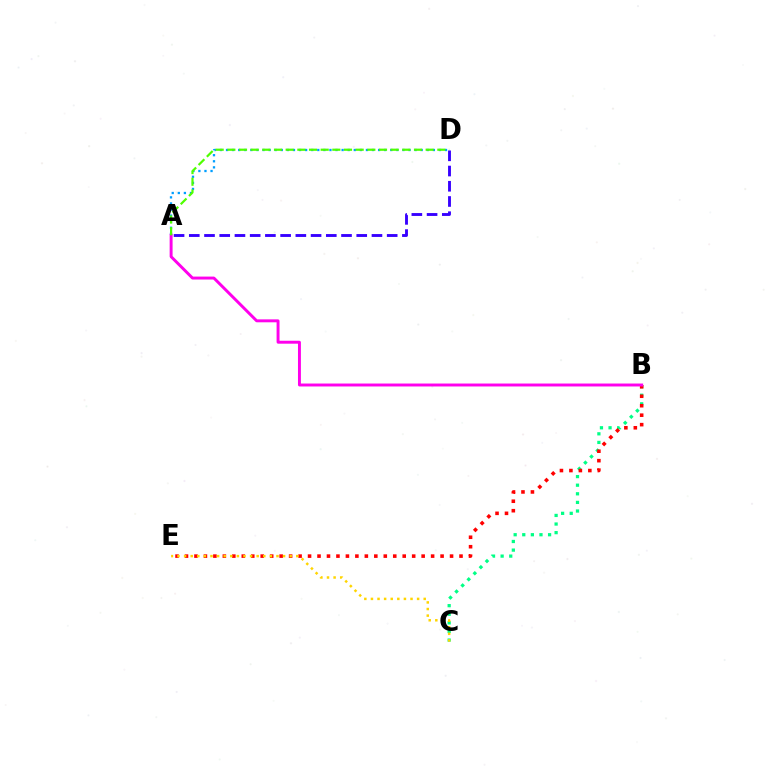{('B', 'C'): [{'color': '#00ff86', 'line_style': 'dotted', 'thickness': 2.34}], ('B', 'E'): [{'color': '#ff0000', 'line_style': 'dotted', 'thickness': 2.57}], ('A', 'D'): [{'color': '#009eff', 'line_style': 'dotted', 'thickness': 1.65}, {'color': '#4fff00', 'line_style': 'dashed', 'thickness': 1.58}, {'color': '#3700ff', 'line_style': 'dashed', 'thickness': 2.07}], ('C', 'E'): [{'color': '#ffd500', 'line_style': 'dotted', 'thickness': 1.79}], ('A', 'B'): [{'color': '#ff00ed', 'line_style': 'solid', 'thickness': 2.12}]}